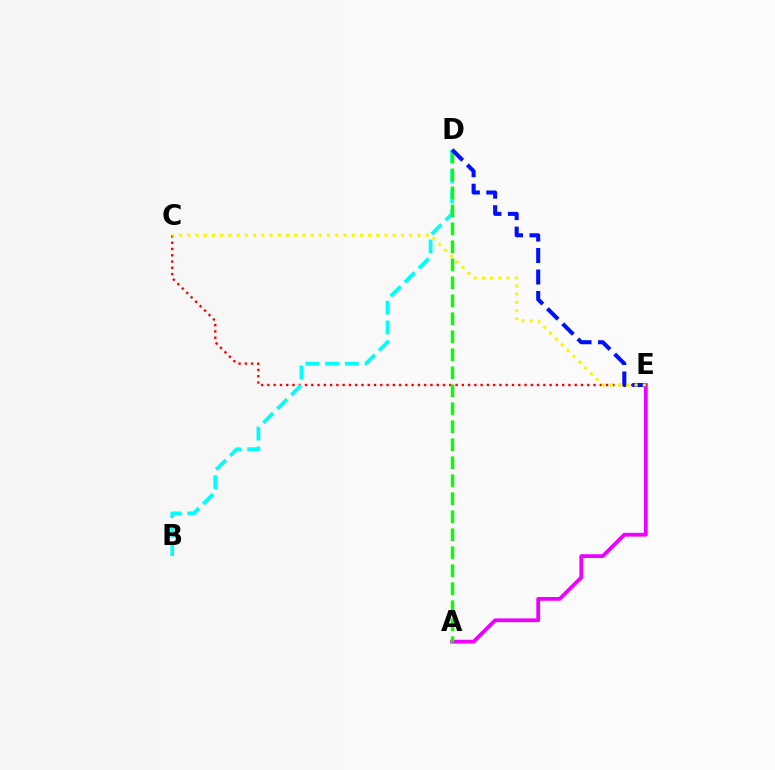{('A', 'E'): [{'color': '#ee00ff', 'line_style': 'solid', 'thickness': 2.72}], ('C', 'E'): [{'color': '#ff0000', 'line_style': 'dotted', 'thickness': 1.7}, {'color': '#fcf500', 'line_style': 'dotted', 'thickness': 2.23}], ('B', 'D'): [{'color': '#00fff6', 'line_style': 'dashed', 'thickness': 2.69}], ('A', 'D'): [{'color': '#08ff00', 'line_style': 'dashed', 'thickness': 2.44}], ('D', 'E'): [{'color': '#0010ff', 'line_style': 'dashed', 'thickness': 2.92}]}